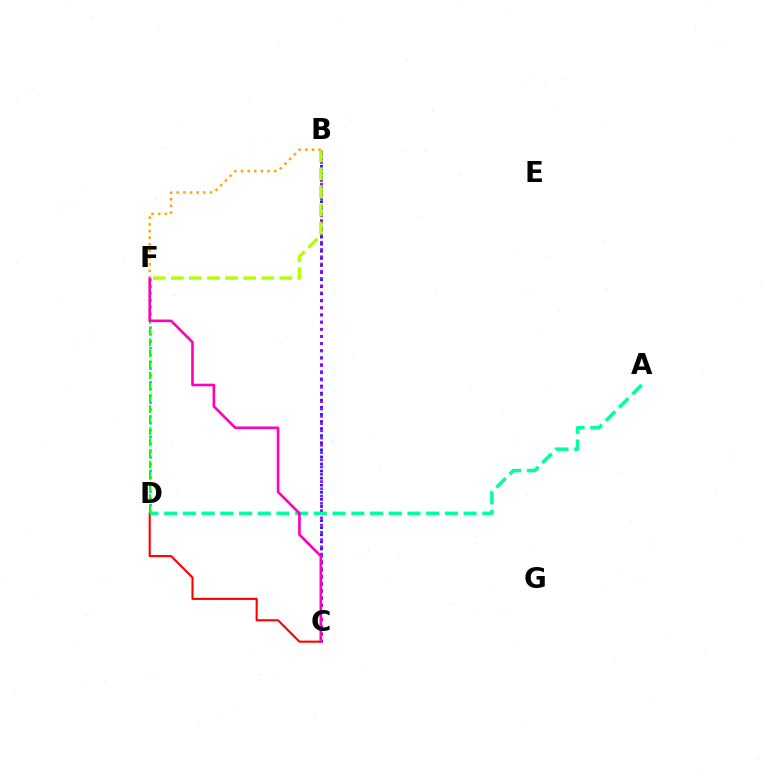{('D', 'F'): [{'color': '#00b5ff', 'line_style': 'dotted', 'thickness': 1.86}, {'color': '#08ff00', 'line_style': 'dashed', 'thickness': 1.51}], ('C', 'D'): [{'color': '#ff0000', 'line_style': 'solid', 'thickness': 1.52}], ('B', 'C'): [{'color': '#0010ff', 'line_style': 'dotted', 'thickness': 1.93}, {'color': '#9b00ff', 'line_style': 'dotted', 'thickness': 1.97}], ('A', 'D'): [{'color': '#00ff9d', 'line_style': 'dashed', 'thickness': 2.54}], ('B', 'F'): [{'color': '#b3ff00', 'line_style': 'dashed', 'thickness': 2.46}, {'color': '#ffa500', 'line_style': 'dotted', 'thickness': 1.81}], ('C', 'F'): [{'color': '#ff00bd', 'line_style': 'solid', 'thickness': 1.89}]}